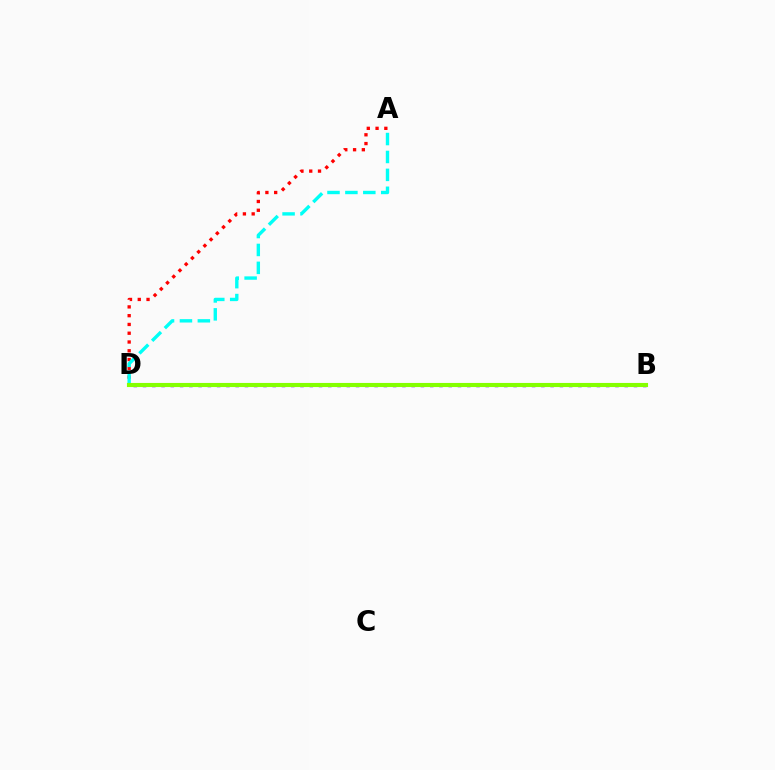{('B', 'D'): [{'color': '#7200ff', 'line_style': 'dotted', 'thickness': 2.52}, {'color': '#84ff00', 'line_style': 'solid', 'thickness': 2.96}], ('A', 'D'): [{'color': '#ff0000', 'line_style': 'dotted', 'thickness': 2.38}, {'color': '#00fff6', 'line_style': 'dashed', 'thickness': 2.43}]}